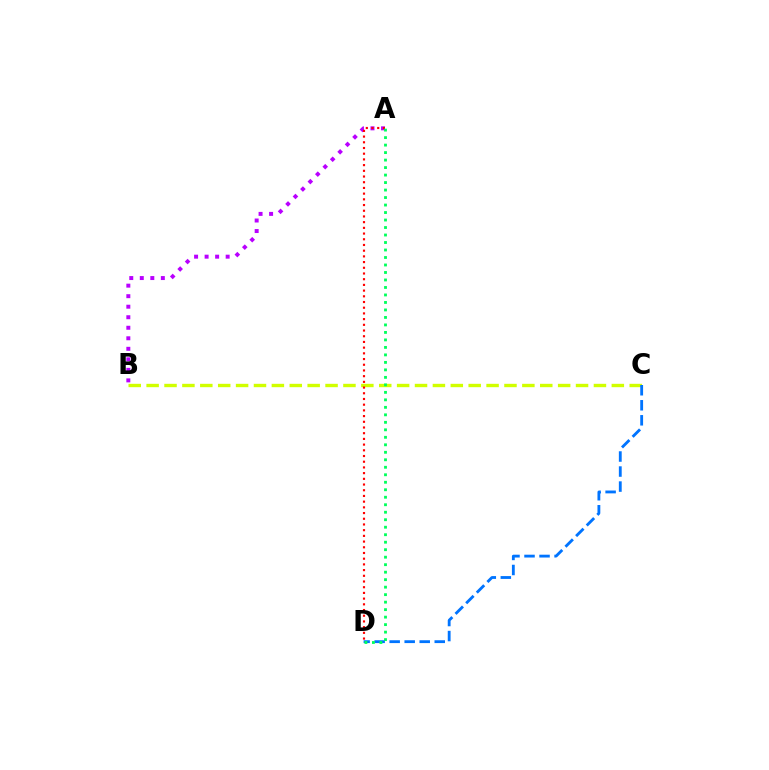{('A', 'B'): [{'color': '#b900ff', 'line_style': 'dotted', 'thickness': 2.86}], ('B', 'C'): [{'color': '#d1ff00', 'line_style': 'dashed', 'thickness': 2.43}], ('C', 'D'): [{'color': '#0074ff', 'line_style': 'dashed', 'thickness': 2.04}], ('A', 'D'): [{'color': '#ff0000', 'line_style': 'dotted', 'thickness': 1.55}, {'color': '#00ff5c', 'line_style': 'dotted', 'thickness': 2.04}]}